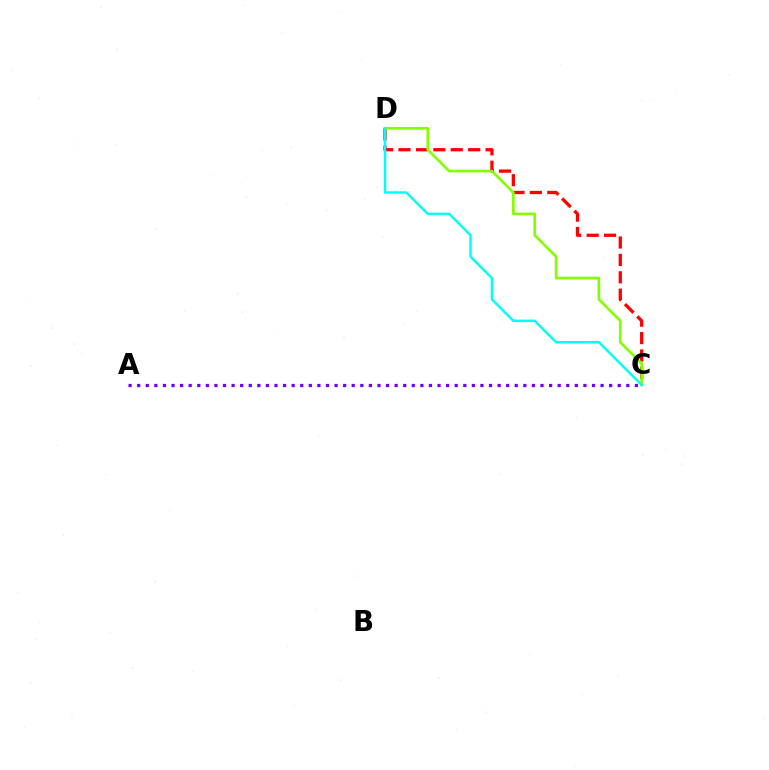{('A', 'C'): [{'color': '#7200ff', 'line_style': 'dotted', 'thickness': 2.33}], ('C', 'D'): [{'color': '#ff0000', 'line_style': 'dashed', 'thickness': 2.37}, {'color': '#84ff00', 'line_style': 'solid', 'thickness': 1.93}, {'color': '#00fff6', 'line_style': 'solid', 'thickness': 1.77}]}